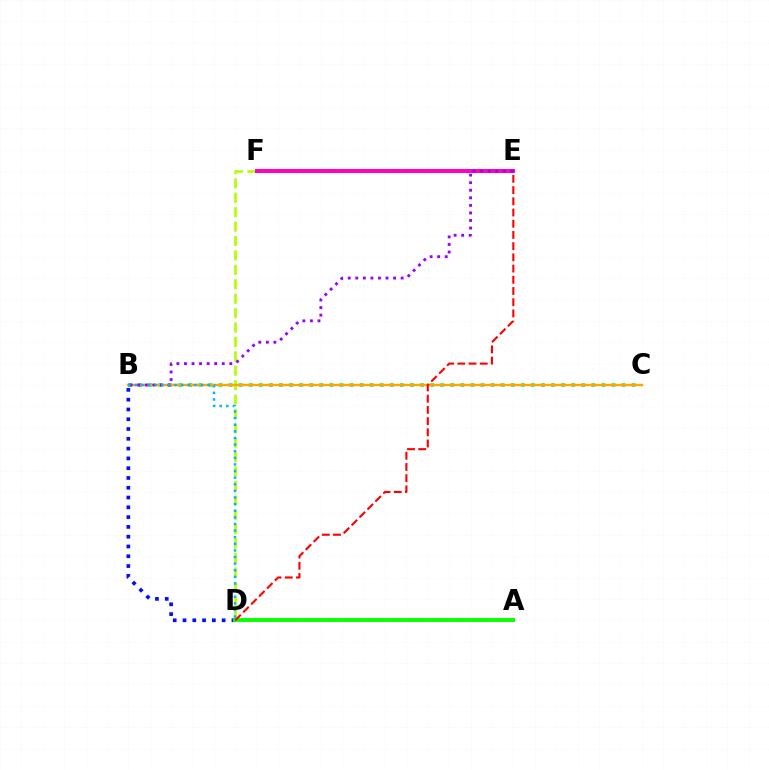{('B', 'D'): [{'color': '#0010ff', 'line_style': 'dotted', 'thickness': 2.66}, {'color': '#00b5ff', 'line_style': 'dotted', 'thickness': 1.8}], ('B', 'C'): [{'color': '#00ff9d', 'line_style': 'dotted', 'thickness': 2.74}, {'color': '#ffa500', 'line_style': 'solid', 'thickness': 1.76}], ('D', 'F'): [{'color': '#b3ff00', 'line_style': 'dashed', 'thickness': 1.96}], ('E', 'F'): [{'color': '#ff00bd', 'line_style': 'solid', 'thickness': 2.84}], ('B', 'E'): [{'color': '#9b00ff', 'line_style': 'dotted', 'thickness': 2.05}], ('A', 'D'): [{'color': '#08ff00', 'line_style': 'solid', 'thickness': 2.81}], ('D', 'E'): [{'color': '#ff0000', 'line_style': 'dashed', 'thickness': 1.52}]}